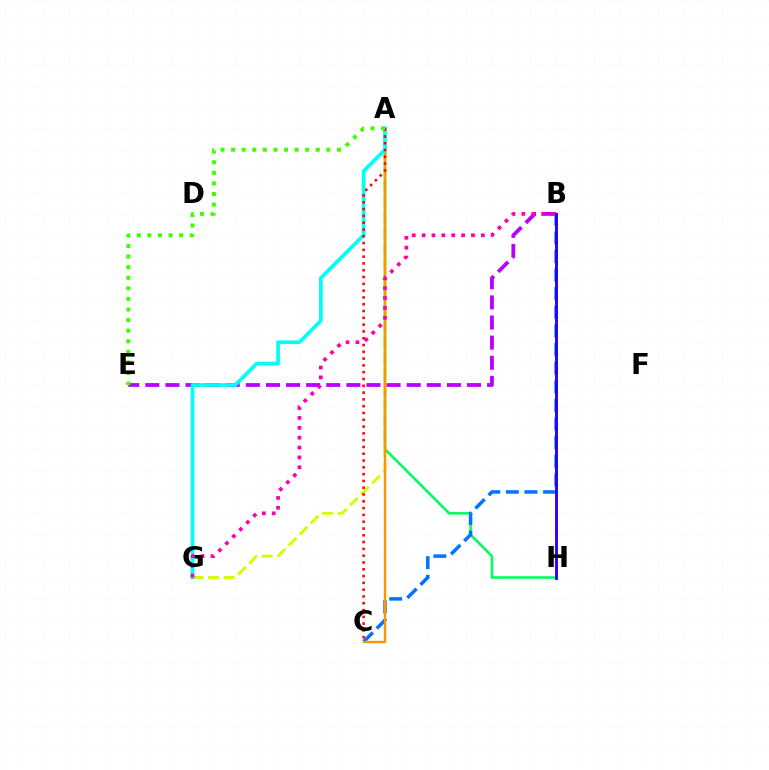{('A', 'G'): [{'color': '#d1ff00', 'line_style': 'dashed', 'thickness': 2.12}, {'color': '#00fff6', 'line_style': 'solid', 'thickness': 2.67}], ('A', 'H'): [{'color': '#00ff5c', 'line_style': 'solid', 'thickness': 1.84}], ('B', 'E'): [{'color': '#b900ff', 'line_style': 'dashed', 'thickness': 2.73}], ('B', 'C'): [{'color': '#0074ff', 'line_style': 'dashed', 'thickness': 2.53}], ('A', 'C'): [{'color': '#ff9400', 'line_style': 'solid', 'thickness': 1.72}, {'color': '#ff0000', 'line_style': 'dotted', 'thickness': 1.85}], ('B', 'G'): [{'color': '#ff00ac', 'line_style': 'dotted', 'thickness': 2.68}], ('B', 'H'): [{'color': '#2500ff', 'line_style': 'solid', 'thickness': 2.07}], ('A', 'E'): [{'color': '#3dff00', 'line_style': 'dotted', 'thickness': 2.88}]}